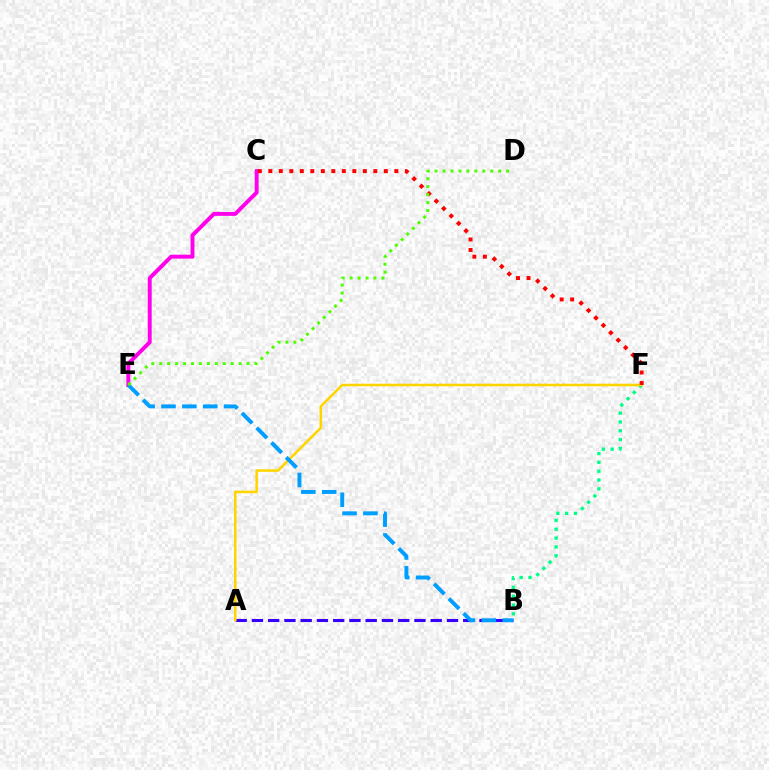{('C', 'E'): [{'color': '#ff00ed', 'line_style': 'solid', 'thickness': 2.84}], ('B', 'F'): [{'color': '#00ff86', 'line_style': 'dotted', 'thickness': 2.4}], ('A', 'B'): [{'color': '#3700ff', 'line_style': 'dashed', 'thickness': 2.21}], ('A', 'F'): [{'color': '#ffd500', 'line_style': 'solid', 'thickness': 1.84}], ('C', 'F'): [{'color': '#ff0000', 'line_style': 'dotted', 'thickness': 2.85}], ('B', 'E'): [{'color': '#009eff', 'line_style': 'dashed', 'thickness': 2.83}], ('D', 'E'): [{'color': '#4fff00', 'line_style': 'dotted', 'thickness': 2.16}]}